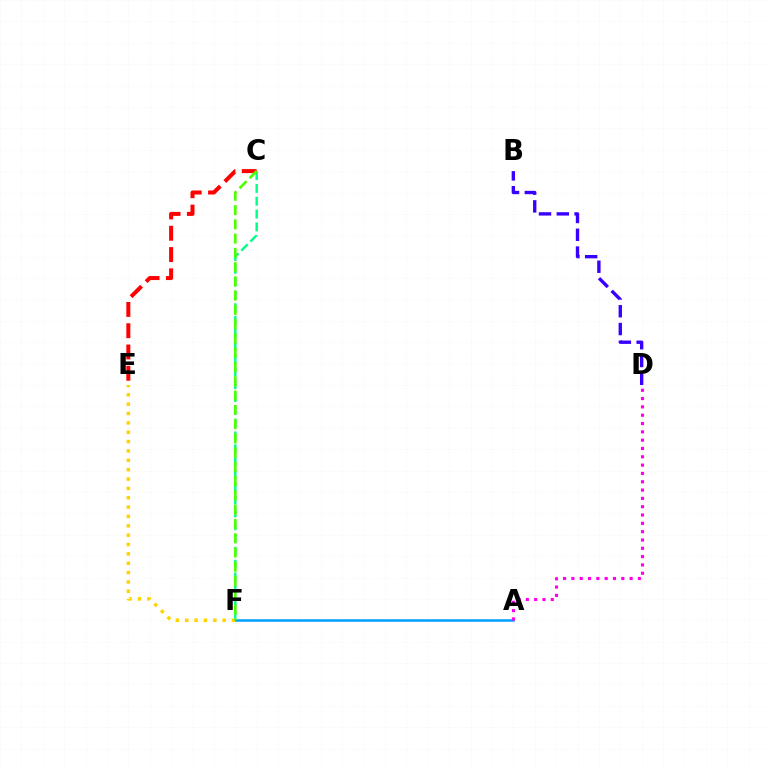{('A', 'F'): [{'color': '#009eff', 'line_style': 'solid', 'thickness': 1.81}], ('C', 'F'): [{'color': '#00ff86', 'line_style': 'dashed', 'thickness': 1.74}, {'color': '#4fff00', 'line_style': 'dashed', 'thickness': 1.94}], ('B', 'D'): [{'color': '#3700ff', 'line_style': 'dashed', 'thickness': 2.42}], ('C', 'E'): [{'color': '#ff0000', 'line_style': 'dashed', 'thickness': 2.89}], ('E', 'F'): [{'color': '#ffd500', 'line_style': 'dotted', 'thickness': 2.54}], ('A', 'D'): [{'color': '#ff00ed', 'line_style': 'dotted', 'thickness': 2.26}]}